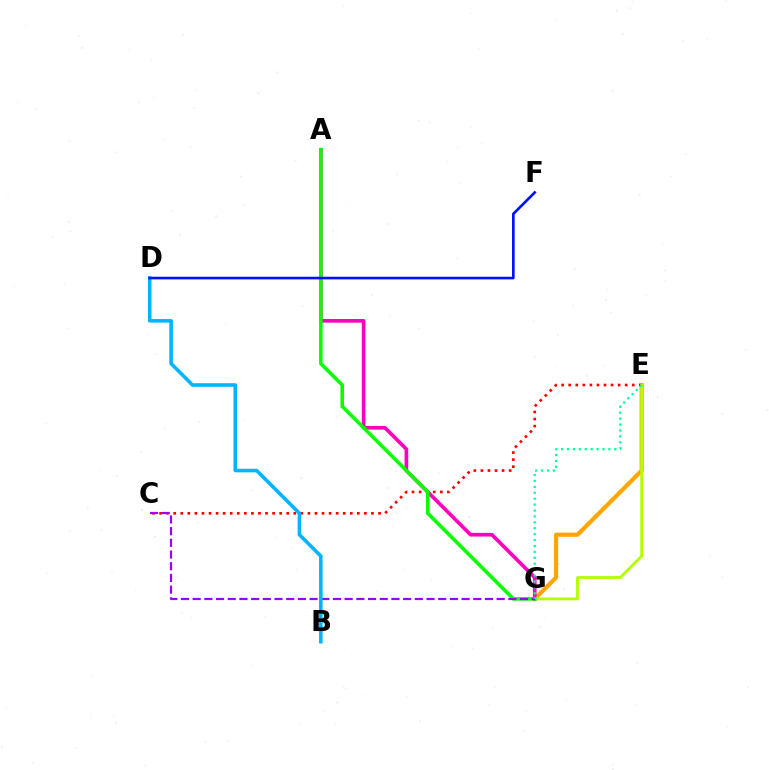{('E', 'G'): [{'color': '#ffa500', 'line_style': 'solid', 'thickness': 3.0}, {'color': '#b3ff00', 'line_style': 'solid', 'thickness': 2.03}, {'color': '#00ff9d', 'line_style': 'dotted', 'thickness': 1.61}], ('C', 'E'): [{'color': '#ff0000', 'line_style': 'dotted', 'thickness': 1.92}], ('A', 'G'): [{'color': '#ff00bd', 'line_style': 'solid', 'thickness': 2.64}, {'color': '#08ff00', 'line_style': 'solid', 'thickness': 2.56}], ('C', 'G'): [{'color': '#9b00ff', 'line_style': 'dashed', 'thickness': 1.59}], ('B', 'D'): [{'color': '#00b5ff', 'line_style': 'solid', 'thickness': 2.58}], ('D', 'F'): [{'color': '#0010ff', 'line_style': 'solid', 'thickness': 1.9}]}